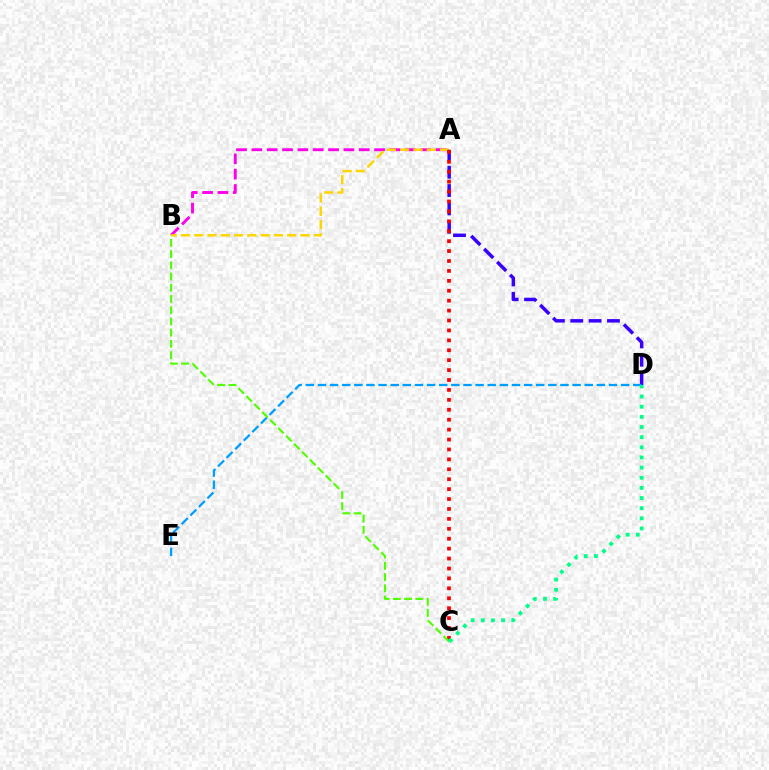{('A', 'B'): [{'color': '#ff00ed', 'line_style': 'dashed', 'thickness': 2.08}, {'color': '#ffd500', 'line_style': 'dashed', 'thickness': 1.8}], ('A', 'D'): [{'color': '#3700ff', 'line_style': 'dashed', 'thickness': 2.49}], ('D', 'E'): [{'color': '#009eff', 'line_style': 'dashed', 'thickness': 1.65}], ('A', 'C'): [{'color': '#ff0000', 'line_style': 'dotted', 'thickness': 2.7}], ('B', 'C'): [{'color': '#4fff00', 'line_style': 'dashed', 'thickness': 1.53}], ('C', 'D'): [{'color': '#00ff86', 'line_style': 'dotted', 'thickness': 2.76}]}